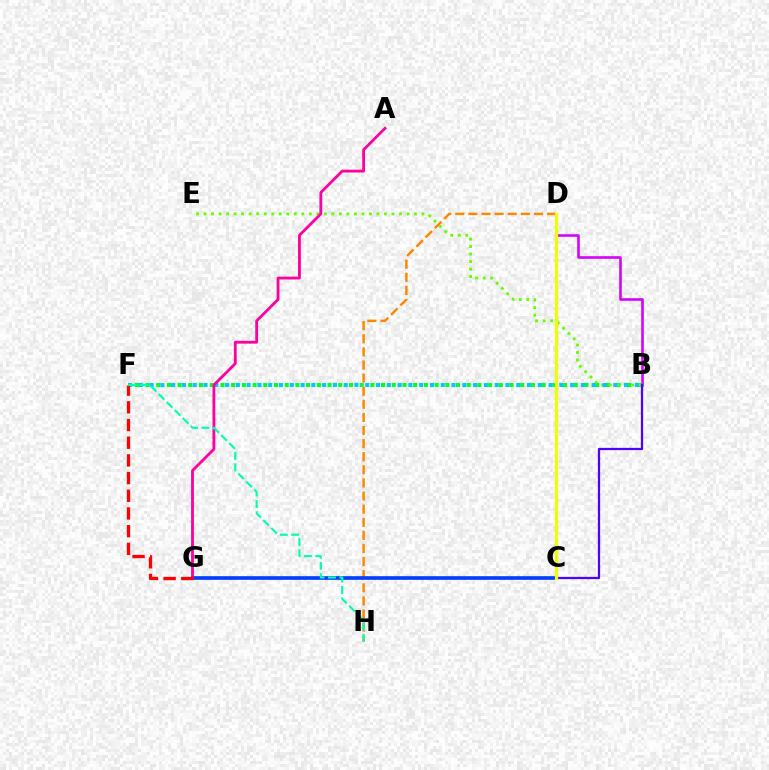{('B', 'D'): [{'color': '#d600ff', 'line_style': 'solid', 'thickness': 1.88}], ('B', 'F'): [{'color': '#00ff27', 'line_style': 'dotted', 'thickness': 2.91}, {'color': '#00c7ff', 'line_style': 'dotted', 'thickness': 2.93}], ('B', 'E'): [{'color': '#66ff00', 'line_style': 'dotted', 'thickness': 2.04}], ('D', 'H'): [{'color': '#ff8800', 'line_style': 'dashed', 'thickness': 1.78}], ('B', 'G'): [{'color': '#4f00ff', 'line_style': 'solid', 'thickness': 1.63}], ('C', 'G'): [{'color': '#003fff', 'line_style': 'solid', 'thickness': 2.59}], ('C', 'D'): [{'color': '#eeff00', 'line_style': 'solid', 'thickness': 2.32}], ('A', 'G'): [{'color': '#ff00a0', 'line_style': 'solid', 'thickness': 2.04}], ('F', 'G'): [{'color': '#ff0000', 'line_style': 'dashed', 'thickness': 2.4}], ('F', 'H'): [{'color': '#00ffaf', 'line_style': 'dashed', 'thickness': 1.54}]}